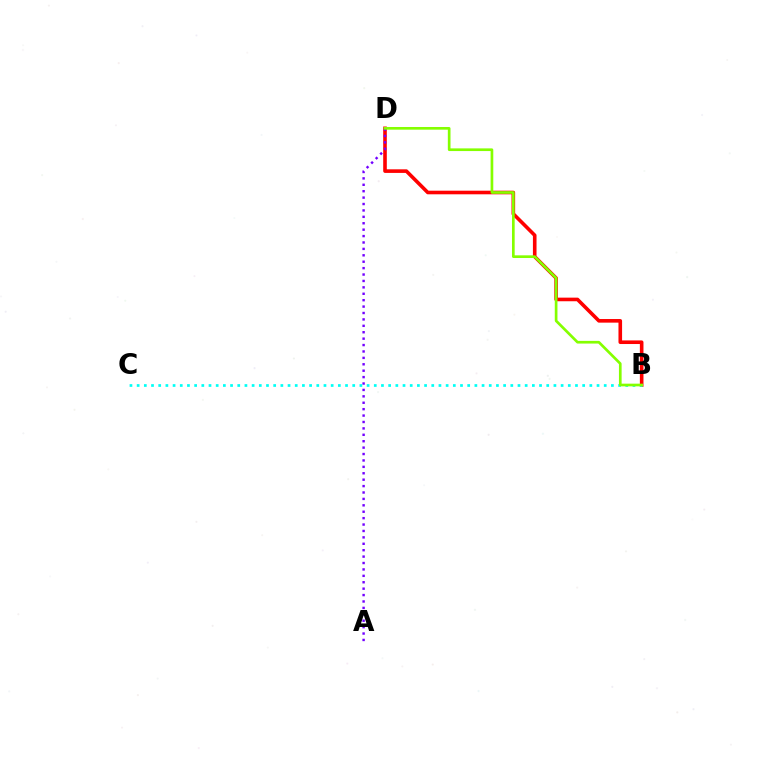{('B', 'D'): [{'color': '#ff0000', 'line_style': 'solid', 'thickness': 2.6}, {'color': '#84ff00', 'line_style': 'solid', 'thickness': 1.93}], ('A', 'D'): [{'color': '#7200ff', 'line_style': 'dotted', 'thickness': 1.74}], ('B', 'C'): [{'color': '#00fff6', 'line_style': 'dotted', 'thickness': 1.95}]}